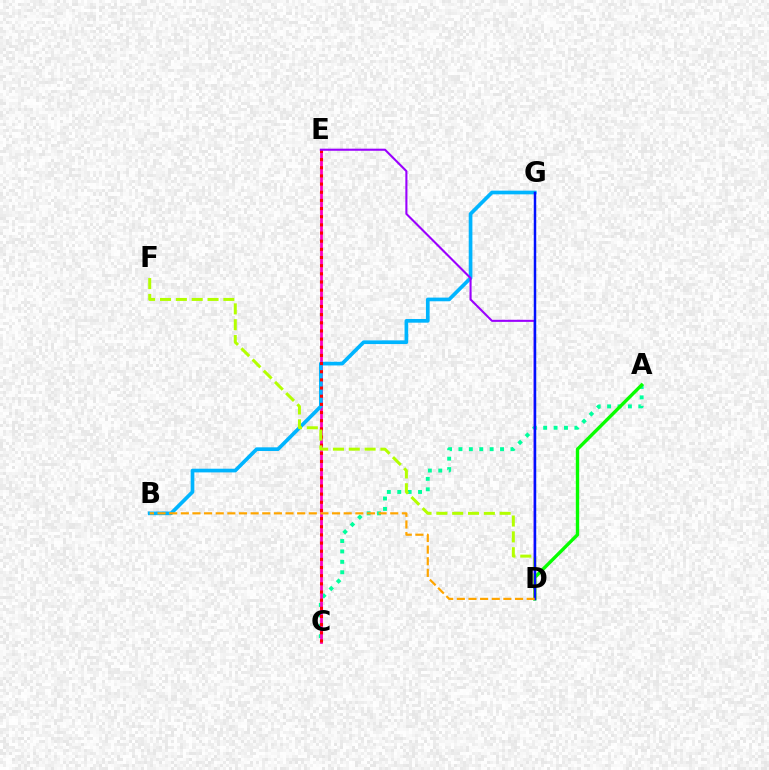{('A', 'C'): [{'color': '#00ff9d', 'line_style': 'dotted', 'thickness': 2.83}], ('C', 'E'): [{'color': '#ff00bd', 'line_style': 'solid', 'thickness': 2.0}, {'color': '#ff0000', 'line_style': 'dotted', 'thickness': 2.22}], ('A', 'D'): [{'color': '#08ff00', 'line_style': 'solid', 'thickness': 2.42}], ('B', 'G'): [{'color': '#00b5ff', 'line_style': 'solid', 'thickness': 2.65}], ('D', 'E'): [{'color': '#9b00ff', 'line_style': 'solid', 'thickness': 1.51}], ('D', 'F'): [{'color': '#b3ff00', 'line_style': 'dashed', 'thickness': 2.15}], ('D', 'G'): [{'color': '#0010ff', 'line_style': 'solid', 'thickness': 1.79}], ('B', 'D'): [{'color': '#ffa500', 'line_style': 'dashed', 'thickness': 1.58}]}